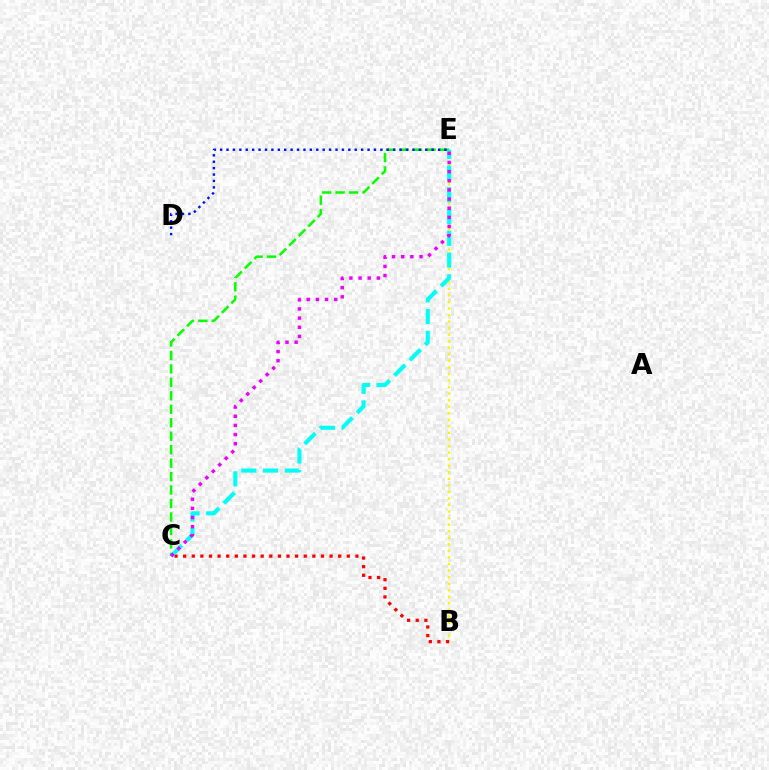{('C', 'E'): [{'color': '#08ff00', 'line_style': 'dashed', 'thickness': 1.83}, {'color': '#00fff6', 'line_style': 'dashed', 'thickness': 2.96}, {'color': '#ee00ff', 'line_style': 'dotted', 'thickness': 2.49}], ('D', 'E'): [{'color': '#0010ff', 'line_style': 'dotted', 'thickness': 1.74}], ('B', 'E'): [{'color': '#fcf500', 'line_style': 'dotted', 'thickness': 1.78}], ('B', 'C'): [{'color': '#ff0000', 'line_style': 'dotted', 'thickness': 2.34}]}